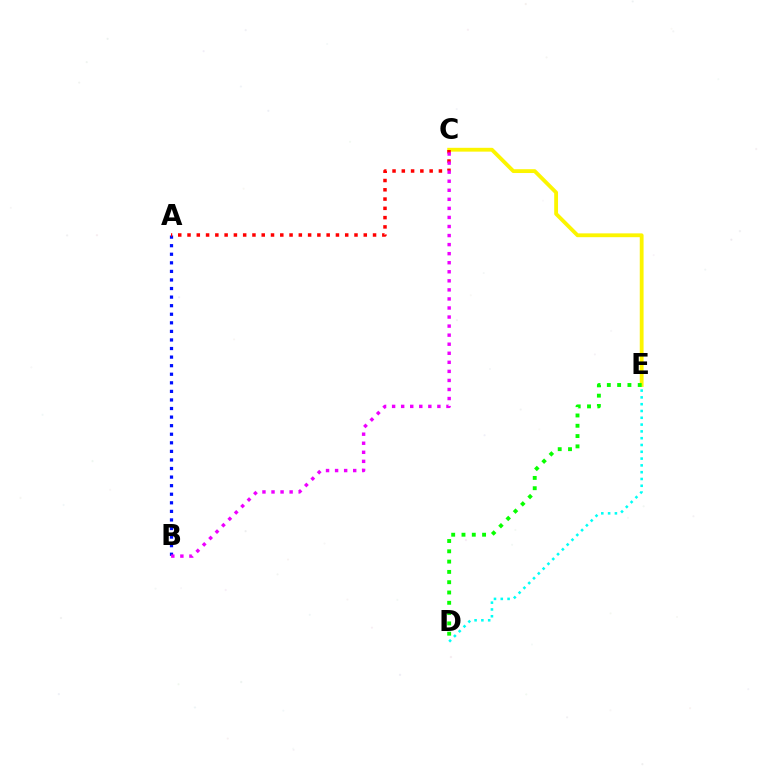{('C', 'E'): [{'color': '#fcf500', 'line_style': 'solid', 'thickness': 2.75}], ('A', 'B'): [{'color': '#0010ff', 'line_style': 'dotted', 'thickness': 2.33}], ('D', 'E'): [{'color': '#08ff00', 'line_style': 'dotted', 'thickness': 2.8}, {'color': '#00fff6', 'line_style': 'dotted', 'thickness': 1.85}], ('A', 'C'): [{'color': '#ff0000', 'line_style': 'dotted', 'thickness': 2.52}], ('B', 'C'): [{'color': '#ee00ff', 'line_style': 'dotted', 'thickness': 2.46}]}